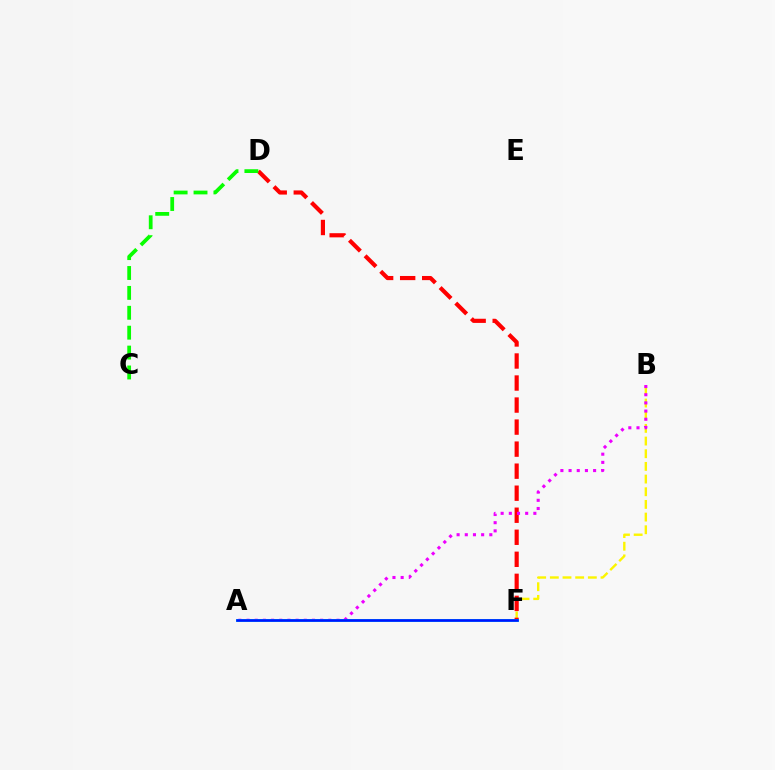{('B', 'F'): [{'color': '#fcf500', 'line_style': 'dashed', 'thickness': 1.72}], ('D', 'F'): [{'color': '#ff0000', 'line_style': 'dashed', 'thickness': 2.99}], ('A', 'B'): [{'color': '#ee00ff', 'line_style': 'dotted', 'thickness': 2.22}], ('A', 'F'): [{'color': '#00fff6', 'line_style': 'solid', 'thickness': 2.08}, {'color': '#0010ff', 'line_style': 'solid', 'thickness': 1.87}], ('C', 'D'): [{'color': '#08ff00', 'line_style': 'dashed', 'thickness': 2.7}]}